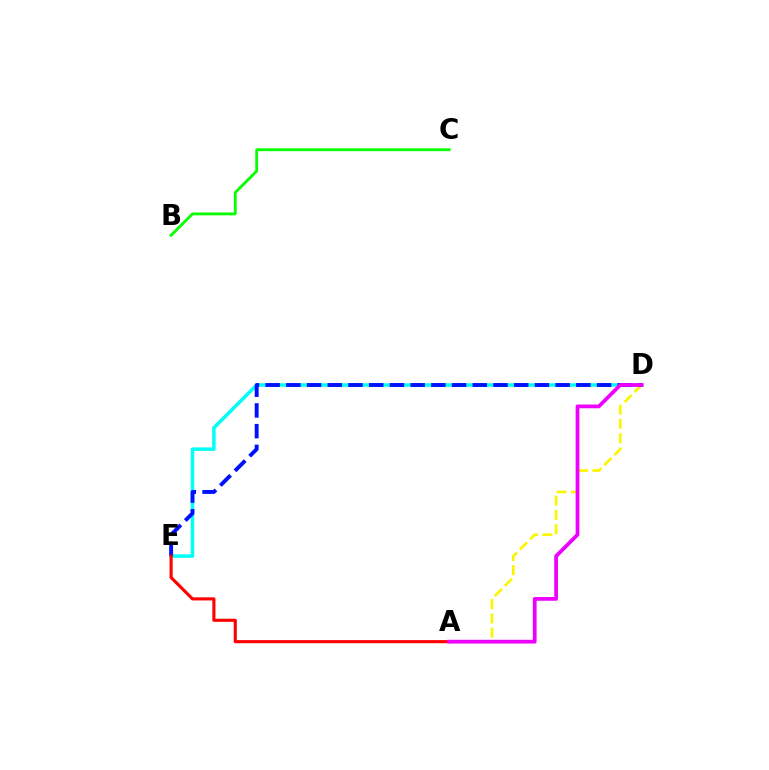{('B', 'C'): [{'color': '#08ff00', 'line_style': 'solid', 'thickness': 2.03}], ('A', 'D'): [{'color': '#fcf500', 'line_style': 'dashed', 'thickness': 1.94}, {'color': '#ee00ff', 'line_style': 'solid', 'thickness': 2.7}], ('D', 'E'): [{'color': '#00fff6', 'line_style': 'solid', 'thickness': 2.51}, {'color': '#0010ff', 'line_style': 'dashed', 'thickness': 2.81}], ('A', 'E'): [{'color': '#ff0000', 'line_style': 'solid', 'thickness': 2.24}]}